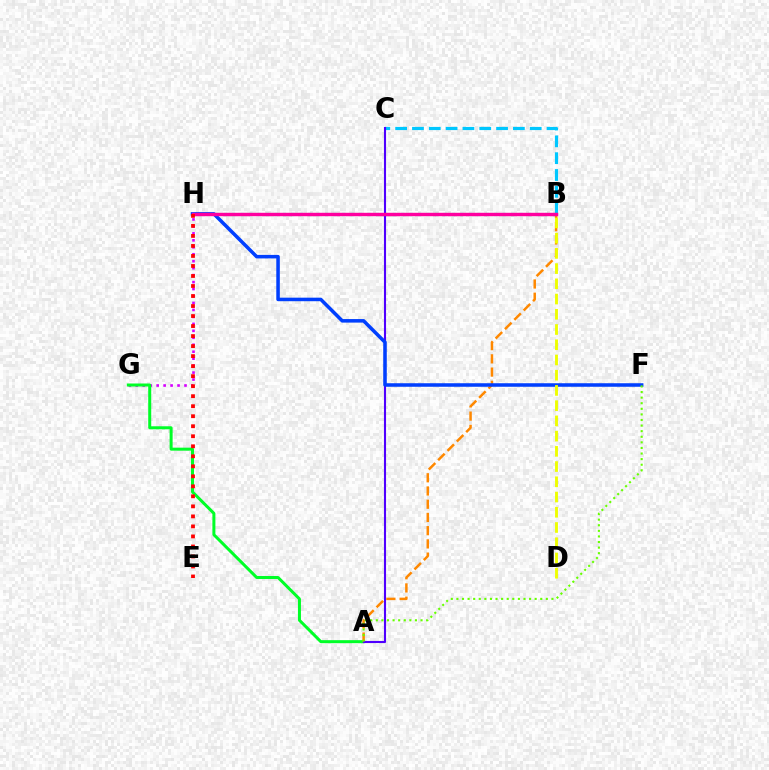{('G', 'H'): [{'color': '#d600ff', 'line_style': 'dotted', 'thickness': 1.89}], ('B', 'C'): [{'color': '#00c7ff', 'line_style': 'dashed', 'thickness': 2.29}], ('A', 'G'): [{'color': '#00ff27', 'line_style': 'solid', 'thickness': 2.17}], ('B', 'H'): [{'color': '#00ffaf', 'line_style': 'dotted', 'thickness': 2.3}, {'color': '#ff00a0', 'line_style': 'solid', 'thickness': 2.46}], ('A', 'B'): [{'color': '#ff8800', 'line_style': 'dashed', 'thickness': 1.8}], ('A', 'C'): [{'color': '#4f00ff', 'line_style': 'solid', 'thickness': 1.51}], ('F', 'H'): [{'color': '#003fff', 'line_style': 'solid', 'thickness': 2.54}], ('B', 'D'): [{'color': '#eeff00', 'line_style': 'dashed', 'thickness': 2.07}], ('E', 'H'): [{'color': '#ff0000', 'line_style': 'dotted', 'thickness': 2.72}], ('A', 'F'): [{'color': '#66ff00', 'line_style': 'dotted', 'thickness': 1.52}]}